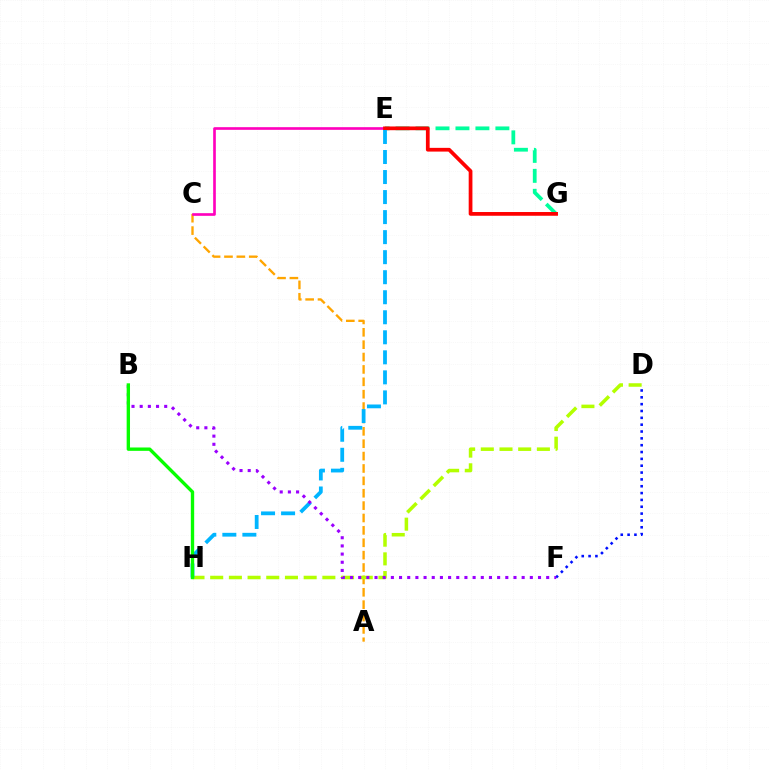{('A', 'C'): [{'color': '#ffa500', 'line_style': 'dashed', 'thickness': 1.68}], ('E', 'G'): [{'color': '#00ff9d', 'line_style': 'dashed', 'thickness': 2.71}, {'color': '#ff0000', 'line_style': 'solid', 'thickness': 2.69}], ('C', 'E'): [{'color': '#ff00bd', 'line_style': 'solid', 'thickness': 1.91}], ('D', 'F'): [{'color': '#0010ff', 'line_style': 'dotted', 'thickness': 1.86}], ('D', 'H'): [{'color': '#b3ff00', 'line_style': 'dashed', 'thickness': 2.54}], ('E', 'H'): [{'color': '#00b5ff', 'line_style': 'dashed', 'thickness': 2.72}], ('B', 'F'): [{'color': '#9b00ff', 'line_style': 'dotted', 'thickness': 2.22}], ('B', 'H'): [{'color': '#08ff00', 'line_style': 'solid', 'thickness': 2.41}]}